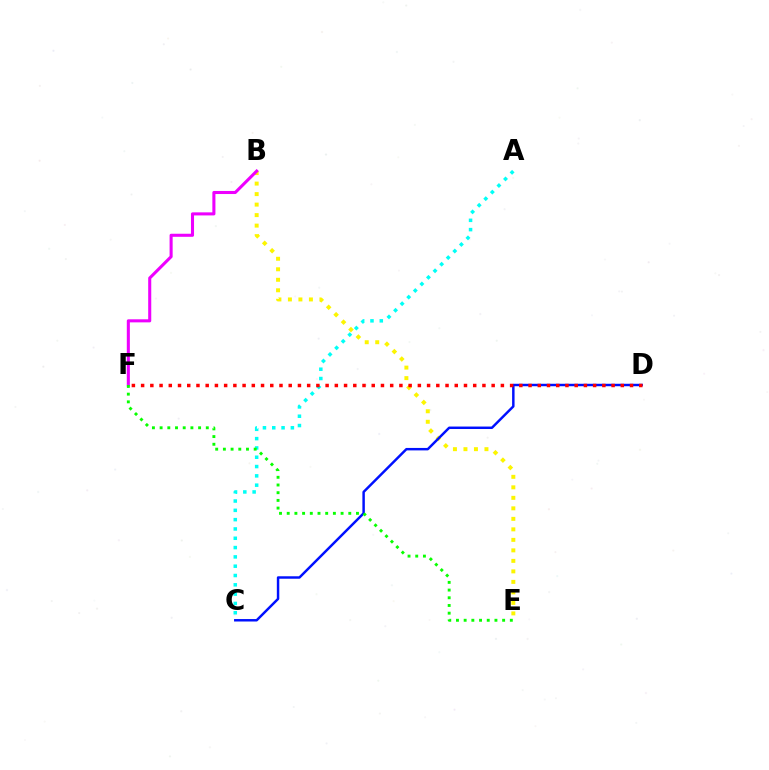{('B', 'E'): [{'color': '#fcf500', 'line_style': 'dotted', 'thickness': 2.85}], ('A', 'C'): [{'color': '#00fff6', 'line_style': 'dotted', 'thickness': 2.53}], ('C', 'D'): [{'color': '#0010ff', 'line_style': 'solid', 'thickness': 1.77}], ('B', 'F'): [{'color': '#ee00ff', 'line_style': 'solid', 'thickness': 2.21}], ('E', 'F'): [{'color': '#08ff00', 'line_style': 'dotted', 'thickness': 2.09}], ('D', 'F'): [{'color': '#ff0000', 'line_style': 'dotted', 'thickness': 2.51}]}